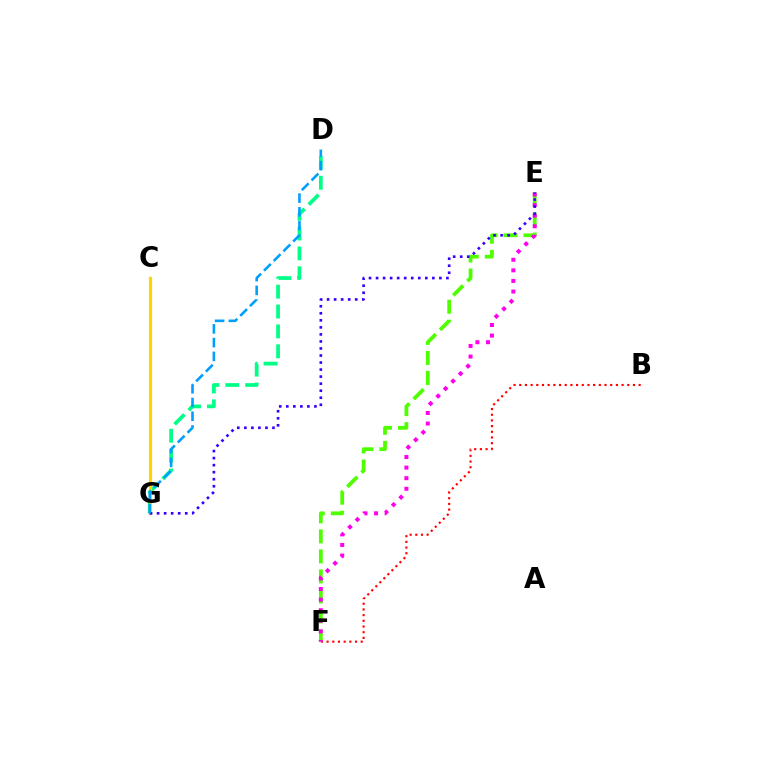{('B', 'F'): [{'color': '#ff0000', 'line_style': 'dotted', 'thickness': 1.54}], ('D', 'G'): [{'color': '#00ff86', 'line_style': 'dashed', 'thickness': 2.7}, {'color': '#009eff', 'line_style': 'dashed', 'thickness': 1.87}], ('E', 'F'): [{'color': '#4fff00', 'line_style': 'dashed', 'thickness': 2.72}, {'color': '#ff00ed', 'line_style': 'dotted', 'thickness': 2.88}], ('C', 'G'): [{'color': '#ffd500', 'line_style': 'solid', 'thickness': 2.32}], ('E', 'G'): [{'color': '#3700ff', 'line_style': 'dotted', 'thickness': 1.91}]}